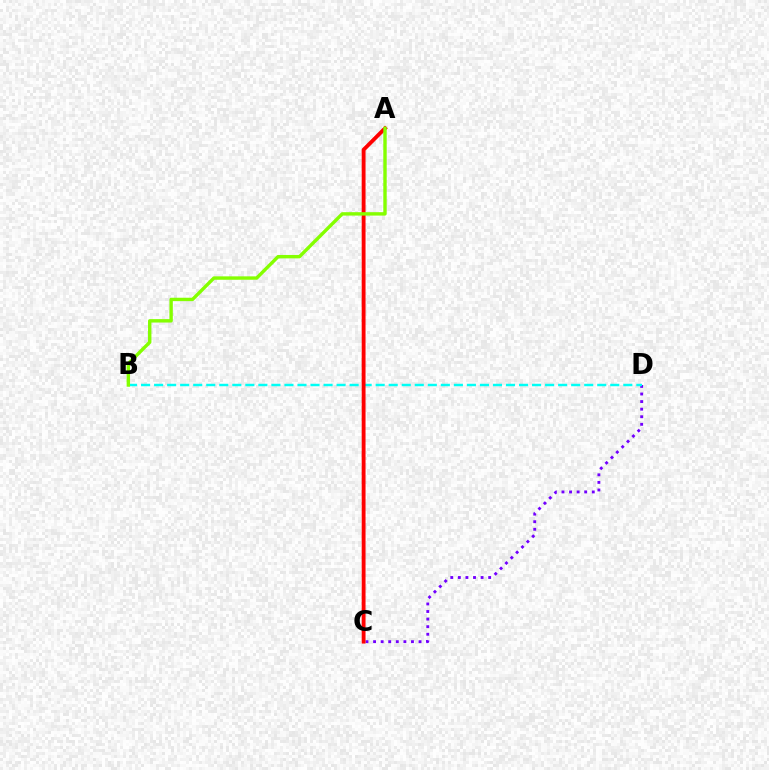{('C', 'D'): [{'color': '#7200ff', 'line_style': 'dotted', 'thickness': 2.06}], ('B', 'D'): [{'color': '#00fff6', 'line_style': 'dashed', 'thickness': 1.77}], ('A', 'C'): [{'color': '#ff0000', 'line_style': 'solid', 'thickness': 2.77}], ('A', 'B'): [{'color': '#84ff00', 'line_style': 'solid', 'thickness': 2.45}]}